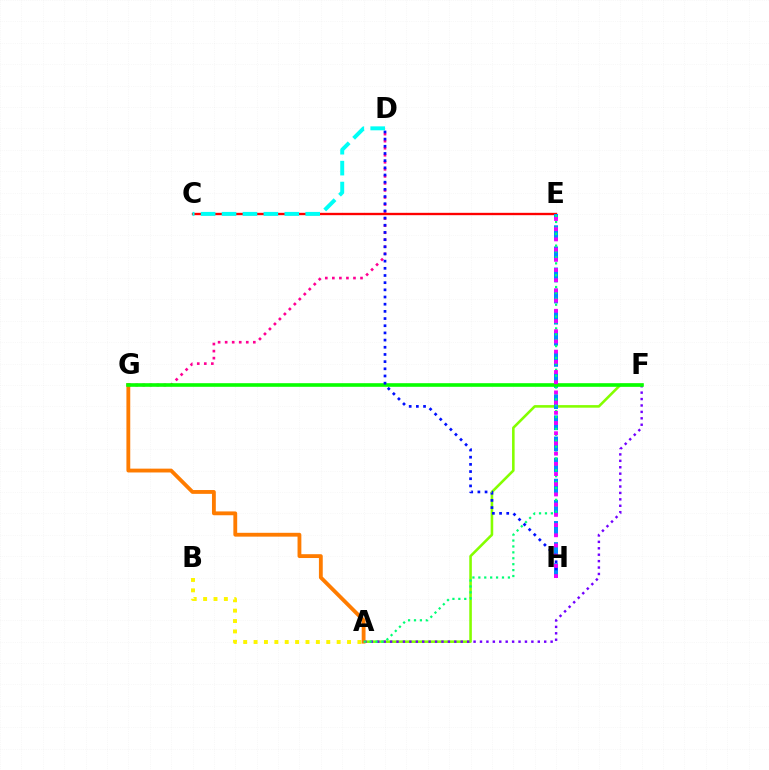{('A', 'F'): [{'color': '#84ff00', 'line_style': 'solid', 'thickness': 1.86}, {'color': '#7200ff', 'line_style': 'dotted', 'thickness': 1.74}], ('D', 'G'): [{'color': '#ff0094', 'line_style': 'dotted', 'thickness': 1.91}], ('C', 'E'): [{'color': '#ff0000', 'line_style': 'solid', 'thickness': 1.69}], ('A', 'B'): [{'color': '#fcf500', 'line_style': 'dotted', 'thickness': 2.82}], ('E', 'H'): [{'color': '#008cff', 'line_style': 'dashed', 'thickness': 2.87}, {'color': '#ee00ff', 'line_style': 'dotted', 'thickness': 2.77}], ('A', 'G'): [{'color': '#ff7c00', 'line_style': 'solid', 'thickness': 2.76}], ('A', 'E'): [{'color': '#00ff74', 'line_style': 'dotted', 'thickness': 1.61}], ('F', 'G'): [{'color': '#08ff00', 'line_style': 'solid', 'thickness': 2.61}], ('D', 'H'): [{'color': '#0010ff', 'line_style': 'dotted', 'thickness': 1.95}], ('C', 'D'): [{'color': '#00fff6', 'line_style': 'dashed', 'thickness': 2.84}]}